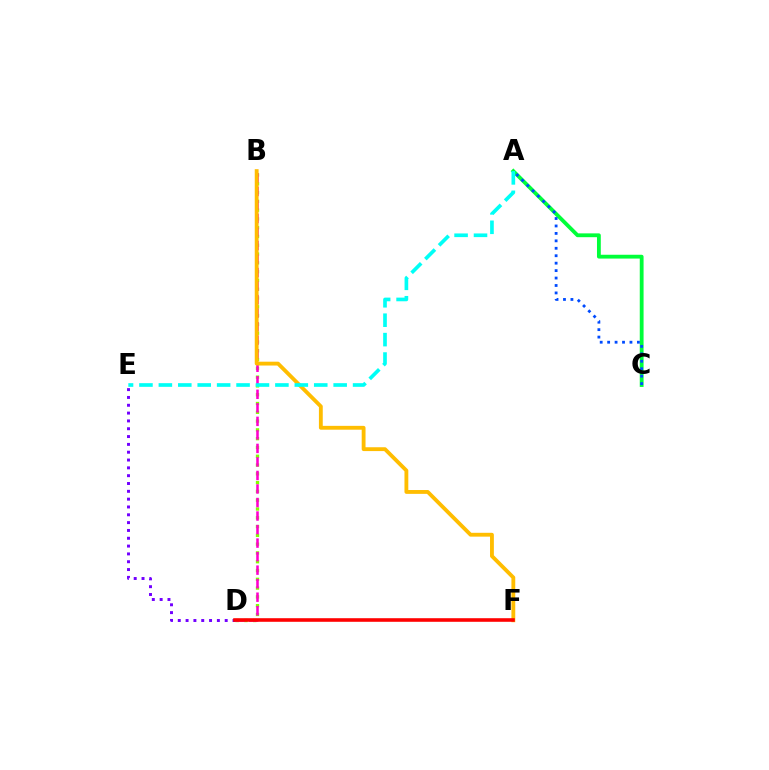{('B', 'D'): [{'color': '#84ff00', 'line_style': 'dotted', 'thickness': 2.39}, {'color': '#ff00cf', 'line_style': 'dashed', 'thickness': 1.84}], ('A', 'C'): [{'color': '#00ff39', 'line_style': 'solid', 'thickness': 2.75}, {'color': '#004bff', 'line_style': 'dotted', 'thickness': 2.02}], ('D', 'E'): [{'color': '#7200ff', 'line_style': 'dotted', 'thickness': 2.13}], ('B', 'F'): [{'color': '#ffbd00', 'line_style': 'solid', 'thickness': 2.77}], ('A', 'E'): [{'color': '#00fff6', 'line_style': 'dashed', 'thickness': 2.64}], ('D', 'F'): [{'color': '#ff0000', 'line_style': 'solid', 'thickness': 2.58}]}